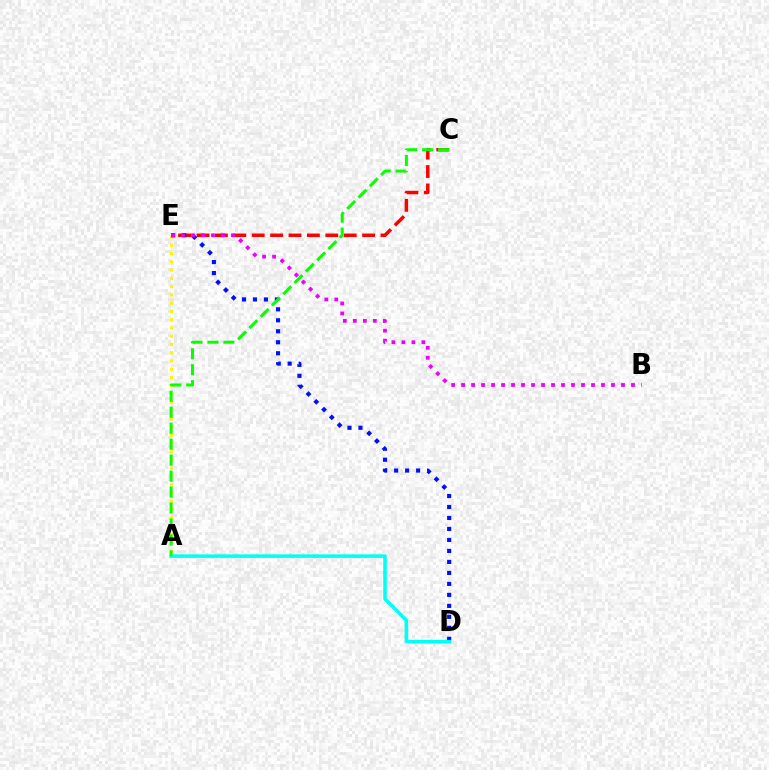{('C', 'E'): [{'color': '#ff0000', 'line_style': 'dashed', 'thickness': 2.5}], ('A', 'E'): [{'color': '#fcf500', 'line_style': 'dotted', 'thickness': 2.24}], ('D', 'E'): [{'color': '#0010ff', 'line_style': 'dotted', 'thickness': 2.99}], ('A', 'D'): [{'color': '#00fff6', 'line_style': 'solid', 'thickness': 2.57}], ('B', 'E'): [{'color': '#ee00ff', 'line_style': 'dotted', 'thickness': 2.71}], ('A', 'C'): [{'color': '#08ff00', 'line_style': 'dashed', 'thickness': 2.17}]}